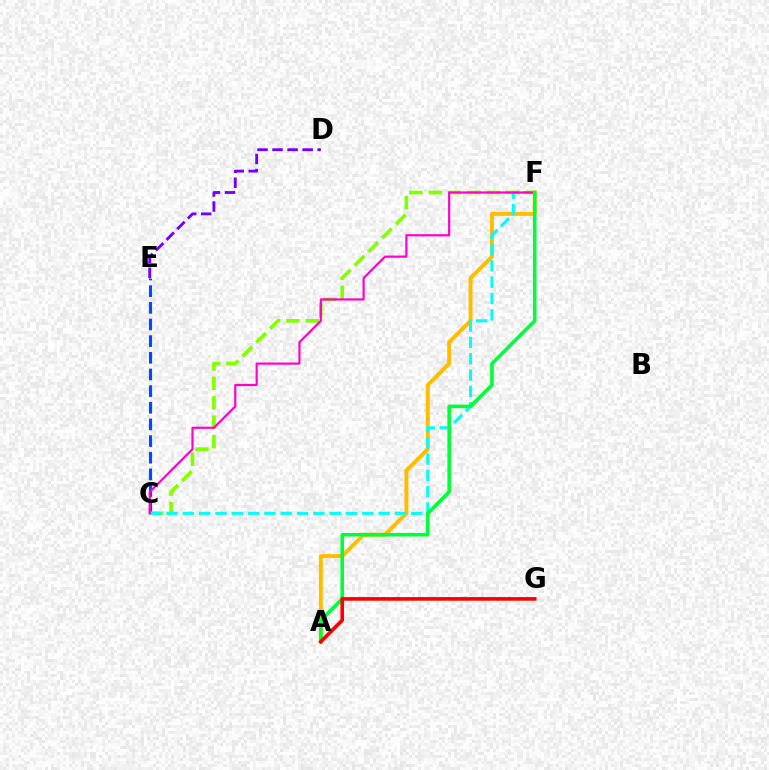{('A', 'F'): [{'color': '#ffbd00', 'line_style': 'solid', 'thickness': 2.84}, {'color': '#00ff39', 'line_style': 'solid', 'thickness': 2.56}], ('D', 'E'): [{'color': '#7200ff', 'line_style': 'dashed', 'thickness': 2.05}], ('C', 'E'): [{'color': '#004bff', 'line_style': 'dashed', 'thickness': 2.26}], ('C', 'F'): [{'color': '#84ff00', 'line_style': 'dashed', 'thickness': 2.64}, {'color': '#00fff6', 'line_style': 'dashed', 'thickness': 2.22}, {'color': '#ff00cf', 'line_style': 'solid', 'thickness': 1.57}], ('A', 'G'): [{'color': '#ff0000', 'line_style': 'solid', 'thickness': 2.62}]}